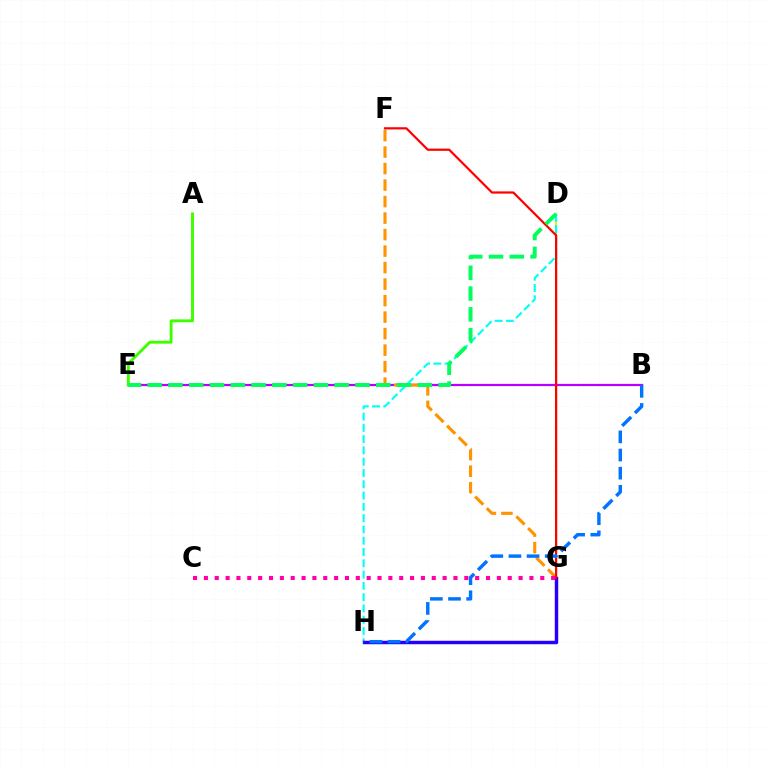{('B', 'E'): [{'color': '#b900ff', 'line_style': 'solid', 'thickness': 1.6}], ('D', 'G'): [{'color': '#d1ff00', 'line_style': 'solid', 'thickness': 1.5}], ('D', 'H'): [{'color': '#00fff6', 'line_style': 'dashed', 'thickness': 1.53}], ('A', 'E'): [{'color': '#3dff00', 'line_style': 'solid', 'thickness': 2.08}], ('G', 'H'): [{'color': '#2500ff', 'line_style': 'solid', 'thickness': 2.49}], ('F', 'G'): [{'color': '#ff9400', 'line_style': 'dashed', 'thickness': 2.24}, {'color': '#ff0000', 'line_style': 'solid', 'thickness': 1.6}], ('C', 'G'): [{'color': '#ff00ac', 'line_style': 'dotted', 'thickness': 2.95}], ('D', 'E'): [{'color': '#00ff5c', 'line_style': 'dashed', 'thickness': 2.82}], ('B', 'H'): [{'color': '#0074ff', 'line_style': 'dashed', 'thickness': 2.46}]}